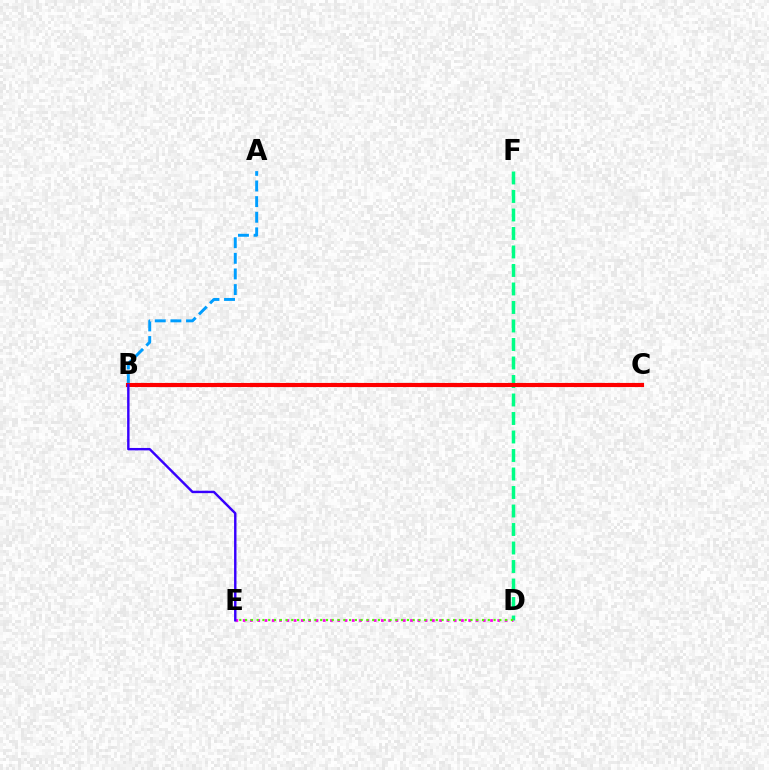{('B', 'C'): [{'color': '#ffd500', 'line_style': 'dotted', 'thickness': 1.99}, {'color': '#ff0000', 'line_style': 'solid', 'thickness': 2.97}], ('D', 'F'): [{'color': '#00ff86', 'line_style': 'dashed', 'thickness': 2.51}], ('D', 'E'): [{'color': '#ff00ed', 'line_style': 'dotted', 'thickness': 1.98}, {'color': '#4fff00', 'line_style': 'dotted', 'thickness': 1.57}], ('A', 'B'): [{'color': '#009eff', 'line_style': 'dashed', 'thickness': 2.12}], ('B', 'E'): [{'color': '#3700ff', 'line_style': 'solid', 'thickness': 1.74}]}